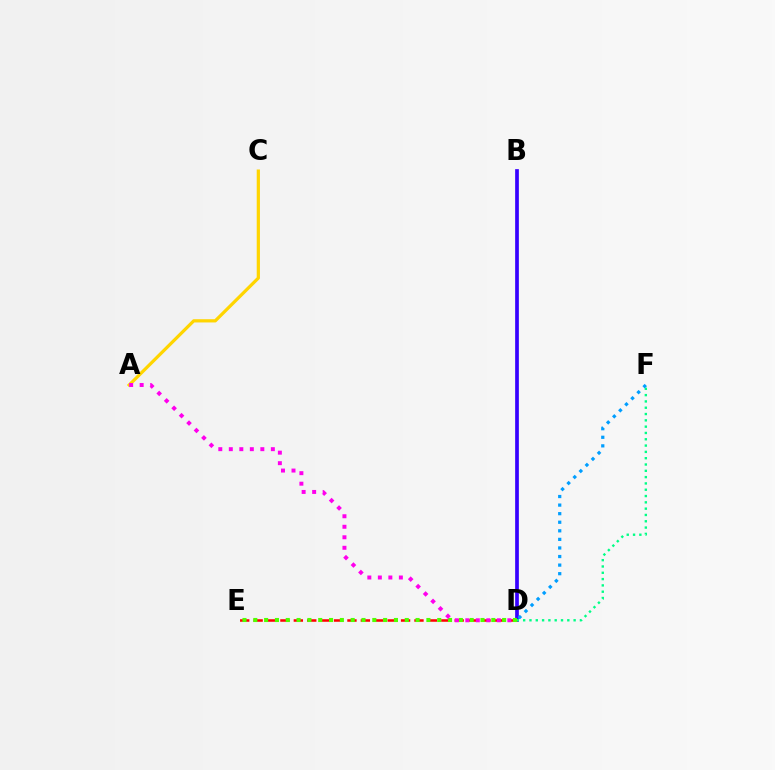{('B', 'D'): [{'color': '#3700ff', 'line_style': 'solid', 'thickness': 2.67}], ('D', 'E'): [{'color': '#ff0000', 'line_style': 'dashed', 'thickness': 1.82}, {'color': '#4fff00', 'line_style': 'dotted', 'thickness': 2.94}], ('A', 'C'): [{'color': '#ffd500', 'line_style': 'solid', 'thickness': 2.32}], ('D', 'F'): [{'color': '#00ff86', 'line_style': 'dotted', 'thickness': 1.71}, {'color': '#009eff', 'line_style': 'dotted', 'thickness': 2.33}], ('A', 'D'): [{'color': '#ff00ed', 'line_style': 'dotted', 'thickness': 2.86}]}